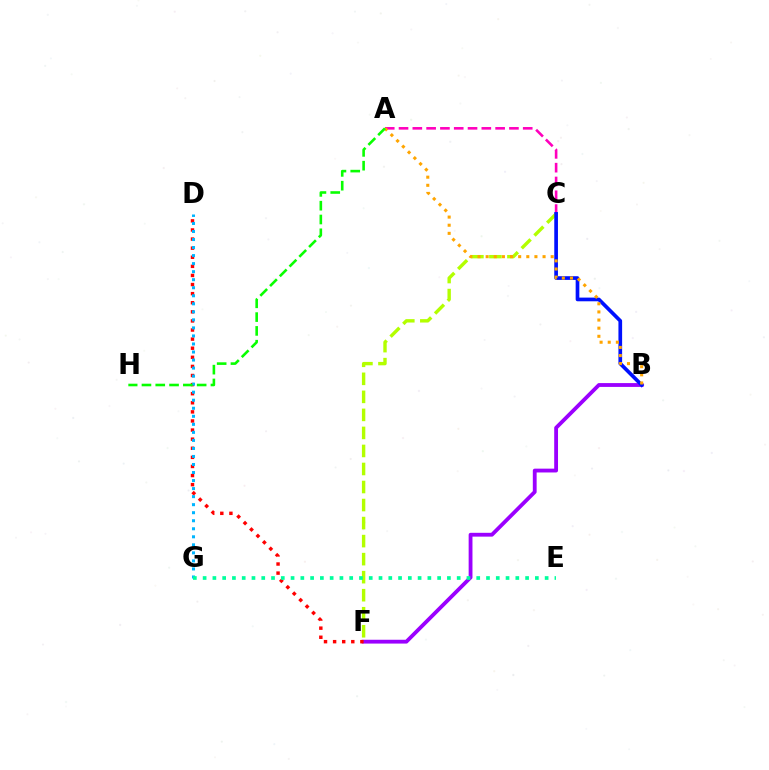{('B', 'F'): [{'color': '#9b00ff', 'line_style': 'solid', 'thickness': 2.75}], ('C', 'F'): [{'color': '#b3ff00', 'line_style': 'dashed', 'thickness': 2.45}], ('A', 'C'): [{'color': '#ff00bd', 'line_style': 'dashed', 'thickness': 1.87}], ('D', 'F'): [{'color': '#ff0000', 'line_style': 'dotted', 'thickness': 2.47}], ('B', 'C'): [{'color': '#0010ff', 'line_style': 'solid', 'thickness': 2.65}], ('D', 'G'): [{'color': '#00b5ff', 'line_style': 'dotted', 'thickness': 2.18}], ('A', 'B'): [{'color': '#ffa500', 'line_style': 'dotted', 'thickness': 2.21}], ('A', 'H'): [{'color': '#08ff00', 'line_style': 'dashed', 'thickness': 1.87}], ('E', 'G'): [{'color': '#00ff9d', 'line_style': 'dotted', 'thickness': 2.65}]}